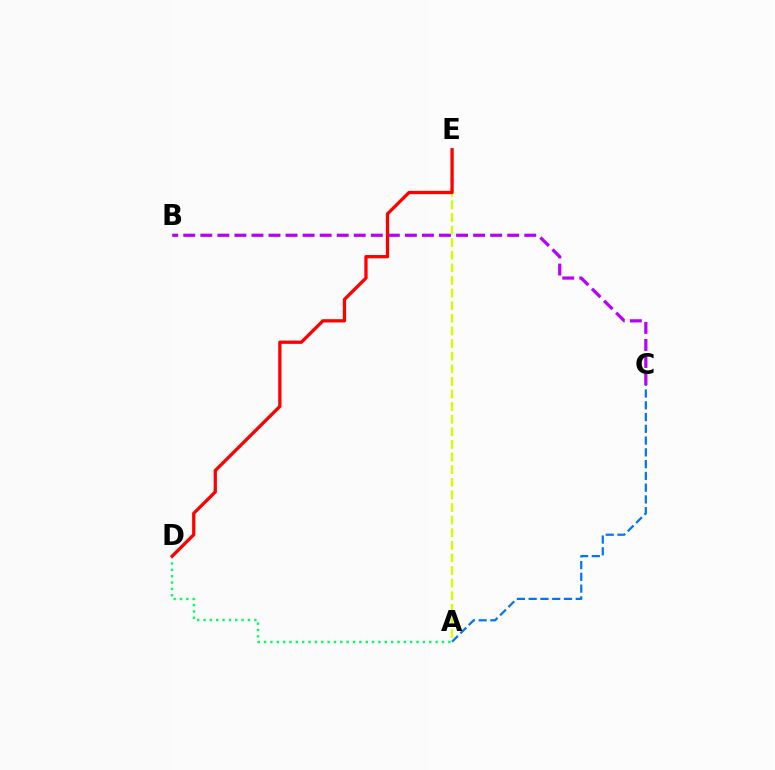{('A', 'D'): [{'color': '#00ff5c', 'line_style': 'dotted', 'thickness': 1.73}], ('B', 'C'): [{'color': '#b900ff', 'line_style': 'dashed', 'thickness': 2.32}], ('A', 'E'): [{'color': '#d1ff00', 'line_style': 'dashed', 'thickness': 1.71}], ('A', 'C'): [{'color': '#0074ff', 'line_style': 'dashed', 'thickness': 1.6}], ('D', 'E'): [{'color': '#ff0000', 'line_style': 'solid', 'thickness': 2.36}]}